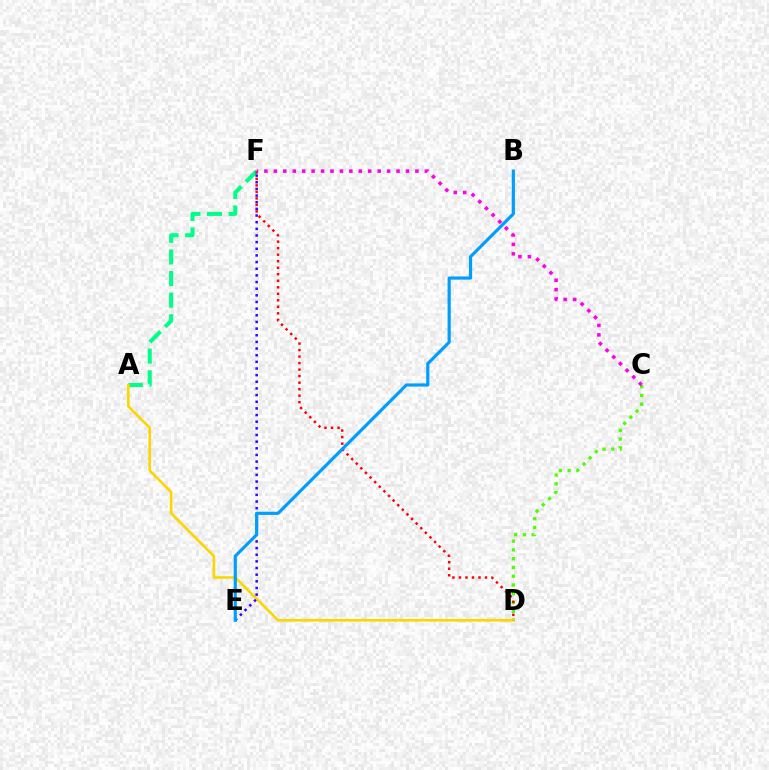{('C', 'D'): [{'color': '#4fff00', 'line_style': 'dotted', 'thickness': 2.38}], ('A', 'F'): [{'color': '#00ff86', 'line_style': 'dashed', 'thickness': 2.94}], ('A', 'D'): [{'color': '#ffd500', 'line_style': 'solid', 'thickness': 1.87}], ('D', 'F'): [{'color': '#ff0000', 'line_style': 'dotted', 'thickness': 1.77}], ('E', 'F'): [{'color': '#3700ff', 'line_style': 'dotted', 'thickness': 1.81}], ('C', 'F'): [{'color': '#ff00ed', 'line_style': 'dotted', 'thickness': 2.56}], ('B', 'E'): [{'color': '#009eff', 'line_style': 'solid', 'thickness': 2.28}]}